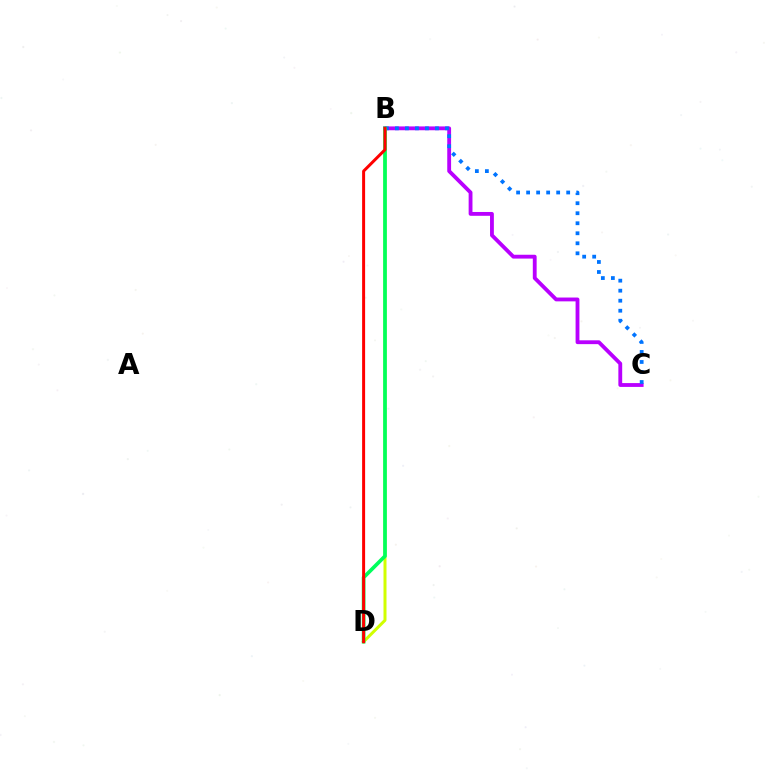{('B', 'D'): [{'color': '#d1ff00', 'line_style': 'solid', 'thickness': 2.16}, {'color': '#00ff5c', 'line_style': 'solid', 'thickness': 2.65}, {'color': '#ff0000', 'line_style': 'solid', 'thickness': 2.15}], ('B', 'C'): [{'color': '#b900ff', 'line_style': 'solid', 'thickness': 2.76}, {'color': '#0074ff', 'line_style': 'dotted', 'thickness': 2.72}]}